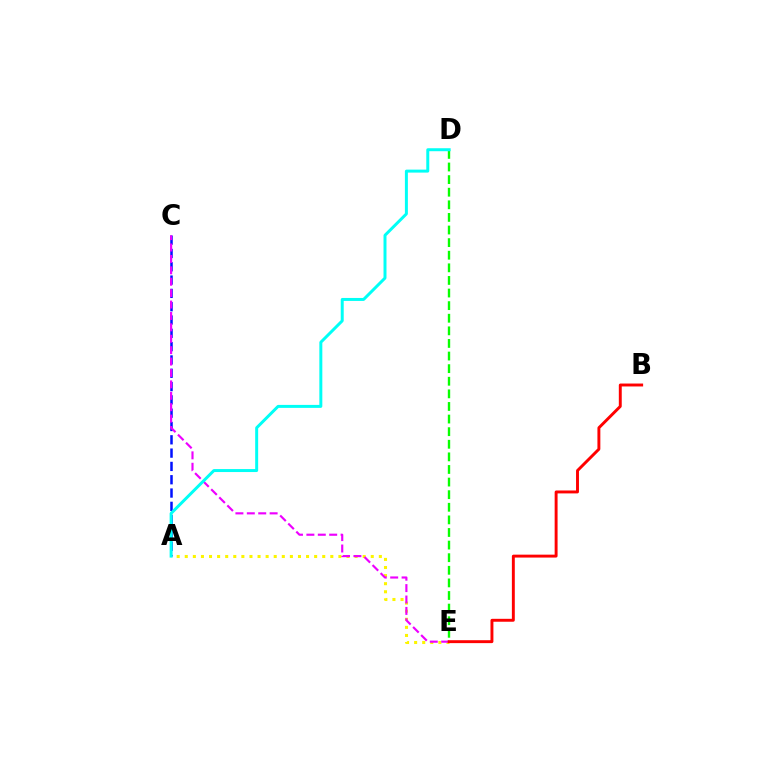{('A', 'E'): [{'color': '#fcf500', 'line_style': 'dotted', 'thickness': 2.2}], ('A', 'C'): [{'color': '#0010ff', 'line_style': 'dashed', 'thickness': 1.81}], ('C', 'E'): [{'color': '#ee00ff', 'line_style': 'dashed', 'thickness': 1.55}], ('D', 'E'): [{'color': '#08ff00', 'line_style': 'dashed', 'thickness': 1.71}], ('A', 'D'): [{'color': '#00fff6', 'line_style': 'solid', 'thickness': 2.14}], ('B', 'E'): [{'color': '#ff0000', 'line_style': 'solid', 'thickness': 2.1}]}